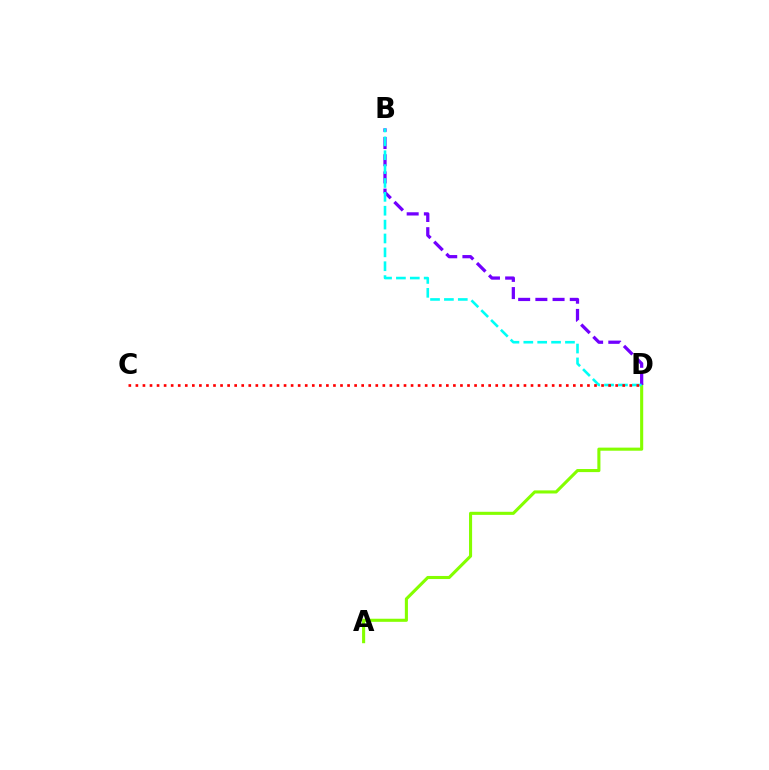{('A', 'D'): [{'color': '#84ff00', 'line_style': 'solid', 'thickness': 2.22}], ('B', 'D'): [{'color': '#7200ff', 'line_style': 'dashed', 'thickness': 2.34}, {'color': '#00fff6', 'line_style': 'dashed', 'thickness': 1.88}], ('C', 'D'): [{'color': '#ff0000', 'line_style': 'dotted', 'thickness': 1.92}]}